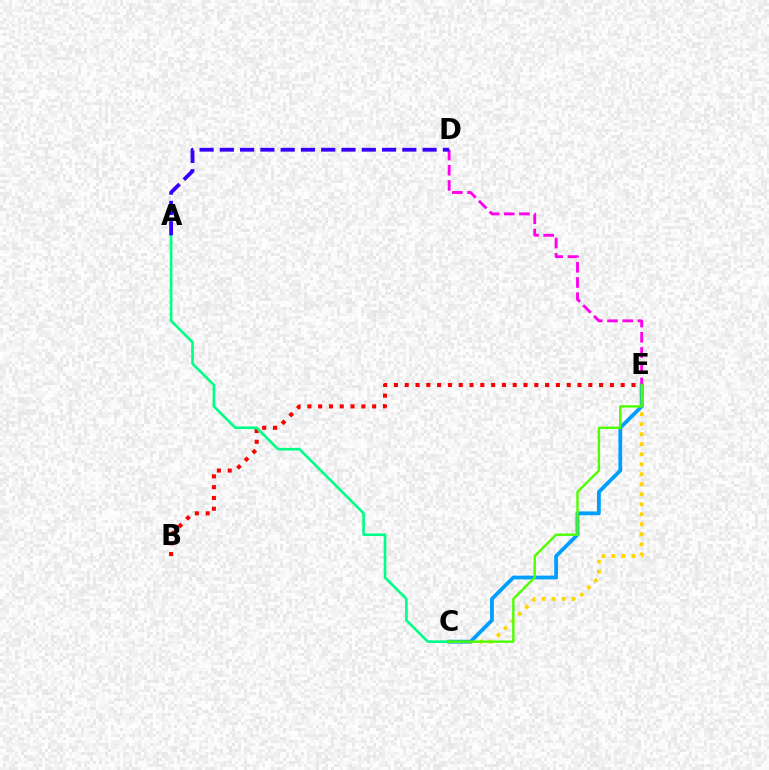{('C', 'E'): [{'color': '#ffd500', 'line_style': 'dotted', 'thickness': 2.72}, {'color': '#009eff', 'line_style': 'solid', 'thickness': 2.73}, {'color': '#4fff00', 'line_style': 'solid', 'thickness': 1.72}], ('D', 'E'): [{'color': '#ff00ed', 'line_style': 'dashed', 'thickness': 2.07}], ('B', 'E'): [{'color': '#ff0000', 'line_style': 'dotted', 'thickness': 2.93}], ('A', 'C'): [{'color': '#00ff86', 'line_style': 'solid', 'thickness': 1.89}], ('A', 'D'): [{'color': '#3700ff', 'line_style': 'dashed', 'thickness': 2.75}]}